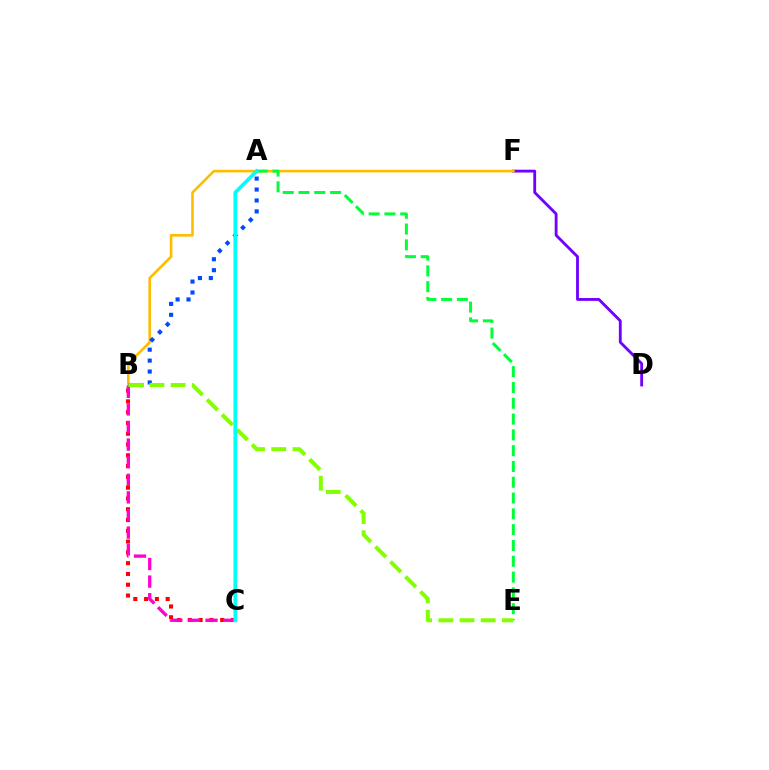{('D', 'F'): [{'color': '#7200ff', 'line_style': 'solid', 'thickness': 2.04}], ('B', 'C'): [{'color': '#ff0000', 'line_style': 'dotted', 'thickness': 2.93}, {'color': '#ff00cf', 'line_style': 'dashed', 'thickness': 2.39}], ('B', 'F'): [{'color': '#ffbd00', 'line_style': 'solid', 'thickness': 1.91}], ('A', 'B'): [{'color': '#004bff', 'line_style': 'dotted', 'thickness': 2.97}], ('A', 'E'): [{'color': '#00ff39', 'line_style': 'dashed', 'thickness': 2.15}], ('B', 'E'): [{'color': '#84ff00', 'line_style': 'dashed', 'thickness': 2.88}], ('A', 'C'): [{'color': '#00fff6', 'line_style': 'solid', 'thickness': 2.68}]}